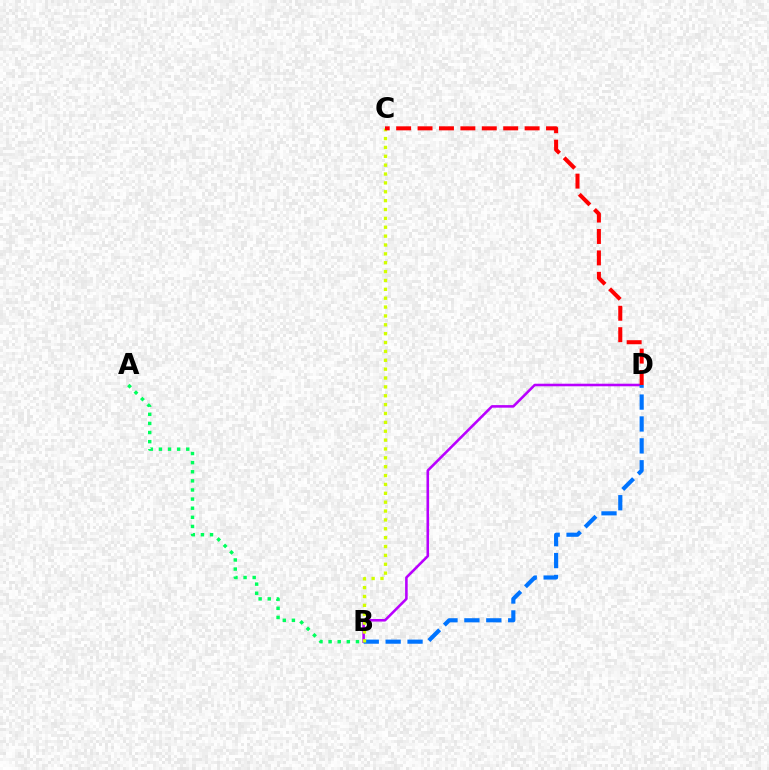{('B', 'D'): [{'color': '#b900ff', 'line_style': 'solid', 'thickness': 1.85}, {'color': '#0074ff', 'line_style': 'dashed', 'thickness': 2.98}], ('A', 'B'): [{'color': '#00ff5c', 'line_style': 'dotted', 'thickness': 2.48}], ('B', 'C'): [{'color': '#d1ff00', 'line_style': 'dotted', 'thickness': 2.41}], ('C', 'D'): [{'color': '#ff0000', 'line_style': 'dashed', 'thickness': 2.91}]}